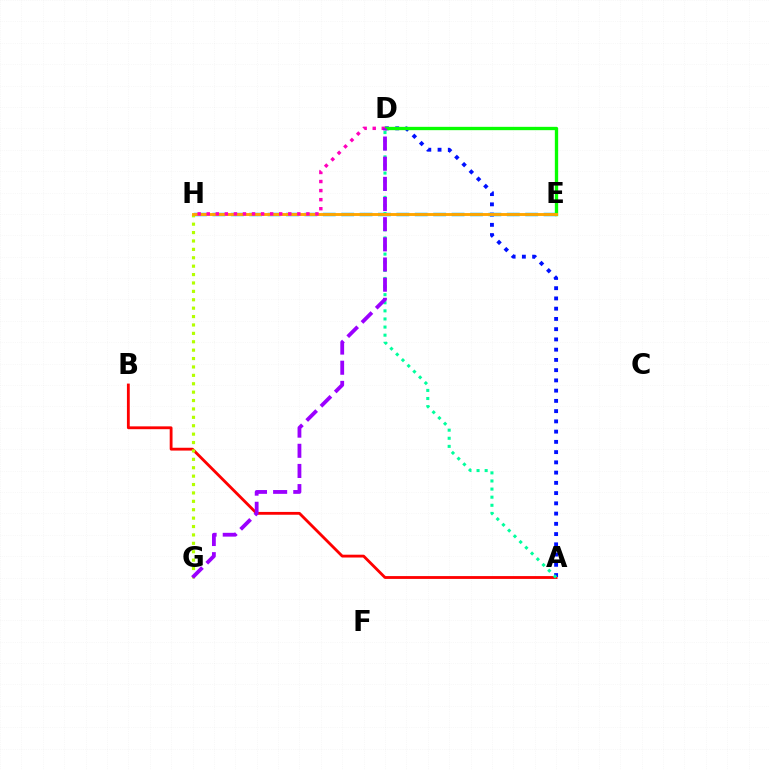{('A', 'B'): [{'color': '#ff0000', 'line_style': 'solid', 'thickness': 2.04}], ('A', 'D'): [{'color': '#0010ff', 'line_style': 'dotted', 'thickness': 2.78}, {'color': '#00ff9d', 'line_style': 'dotted', 'thickness': 2.2}], ('E', 'H'): [{'color': '#00b5ff', 'line_style': 'dashed', 'thickness': 2.5}, {'color': '#ffa500', 'line_style': 'solid', 'thickness': 2.08}], ('D', 'E'): [{'color': '#08ff00', 'line_style': 'solid', 'thickness': 2.4}], ('G', 'H'): [{'color': '#b3ff00', 'line_style': 'dotted', 'thickness': 2.28}], ('D', 'H'): [{'color': '#ff00bd', 'line_style': 'dotted', 'thickness': 2.46}], ('D', 'G'): [{'color': '#9b00ff', 'line_style': 'dashed', 'thickness': 2.74}]}